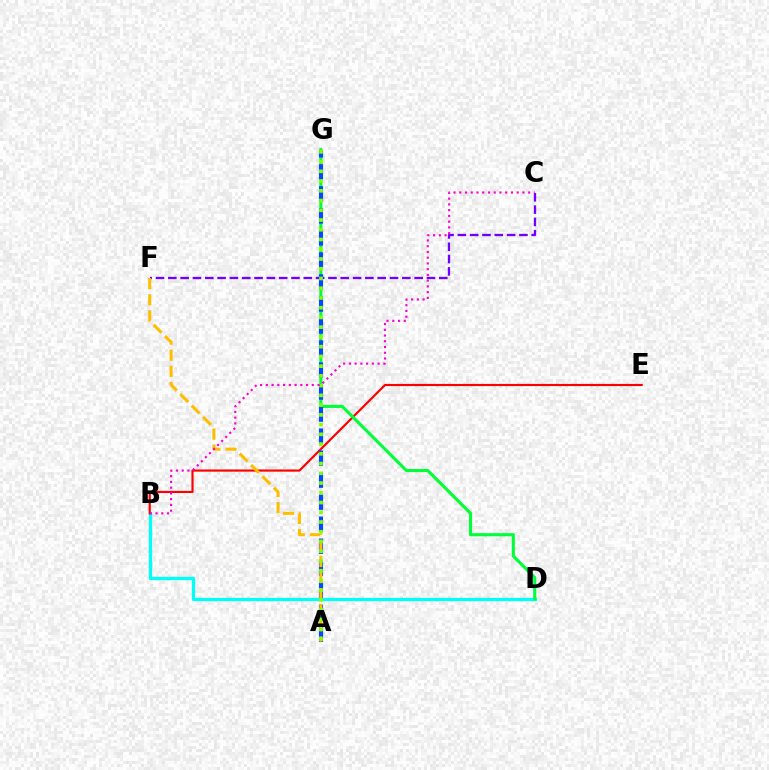{('B', 'D'): [{'color': '#00fff6', 'line_style': 'solid', 'thickness': 2.36}], ('B', 'E'): [{'color': '#ff0000', 'line_style': 'solid', 'thickness': 1.57}], ('D', 'G'): [{'color': '#00ff39', 'line_style': 'solid', 'thickness': 2.23}], ('C', 'F'): [{'color': '#7200ff', 'line_style': 'dashed', 'thickness': 1.67}], ('A', 'G'): [{'color': '#004bff', 'line_style': 'dashed', 'thickness': 2.99}, {'color': '#84ff00', 'line_style': 'dotted', 'thickness': 2.65}], ('A', 'F'): [{'color': '#ffbd00', 'line_style': 'dashed', 'thickness': 2.19}], ('B', 'C'): [{'color': '#ff00cf', 'line_style': 'dotted', 'thickness': 1.56}]}